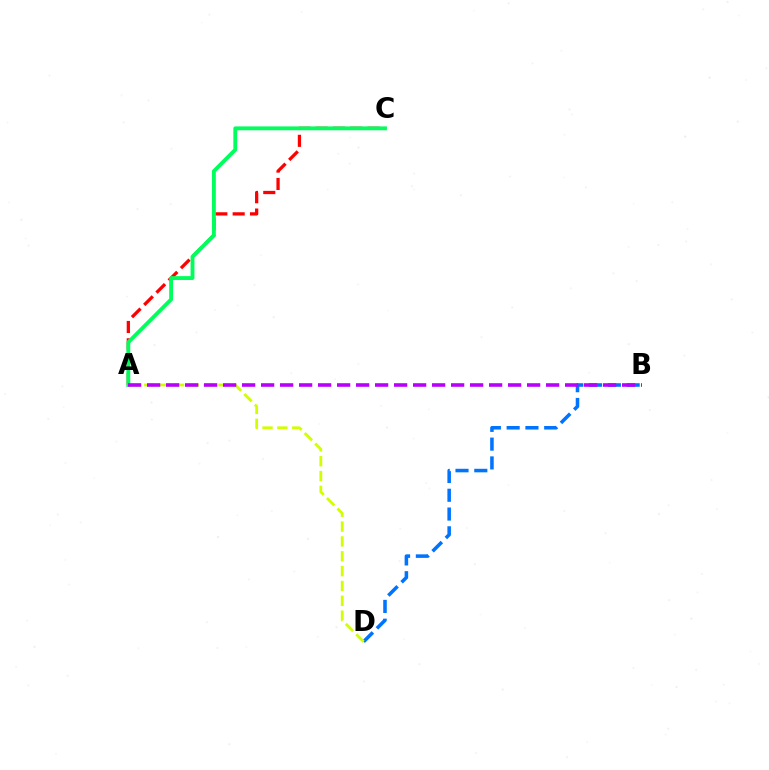{('A', 'C'): [{'color': '#ff0000', 'line_style': 'dashed', 'thickness': 2.35}, {'color': '#00ff5c', 'line_style': 'solid', 'thickness': 2.78}], ('B', 'D'): [{'color': '#0074ff', 'line_style': 'dashed', 'thickness': 2.55}], ('A', 'D'): [{'color': '#d1ff00', 'line_style': 'dashed', 'thickness': 2.02}], ('A', 'B'): [{'color': '#b900ff', 'line_style': 'dashed', 'thickness': 2.58}]}